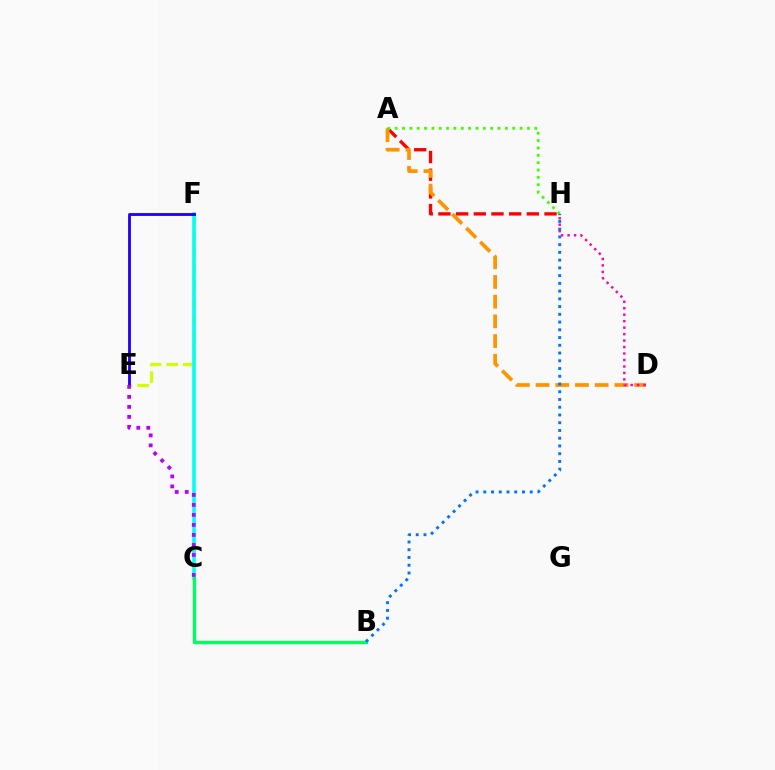{('A', 'H'): [{'color': '#ff0000', 'line_style': 'dashed', 'thickness': 2.4}, {'color': '#3dff00', 'line_style': 'dotted', 'thickness': 2.0}], ('A', 'D'): [{'color': '#ff9400', 'line_style': 'dashed', 'thickness': 2.68}], ('E', 'F'): [{'color': '#d1ff00', 'line_style': 'dashed', 'thickness': 2.26}, {'color': '#2500ff', 'line_style': 'solid', 'thickness': 2.07}], ('C', 'F'): [{'color': '#00fff6', 'line_style': 'solid', 'thickness': 2.58}], ('B', 'C'): [{'color': '#00ff5c', 'line_style': 'solid', 'thickness': 2.38}], ('B', 'H'): [{'color': '#0074ff', 'line_style': 'dotted', 'thickness': 2.1}], ('C', 'E'): [{'color': '#b900ff', 'line_style': 'dotted', 'thickness': 2.72}], ('D', 'H'): [{'color': '#ff00ac', 'line_style': 'dotted', 'thickness': 1.76}]}